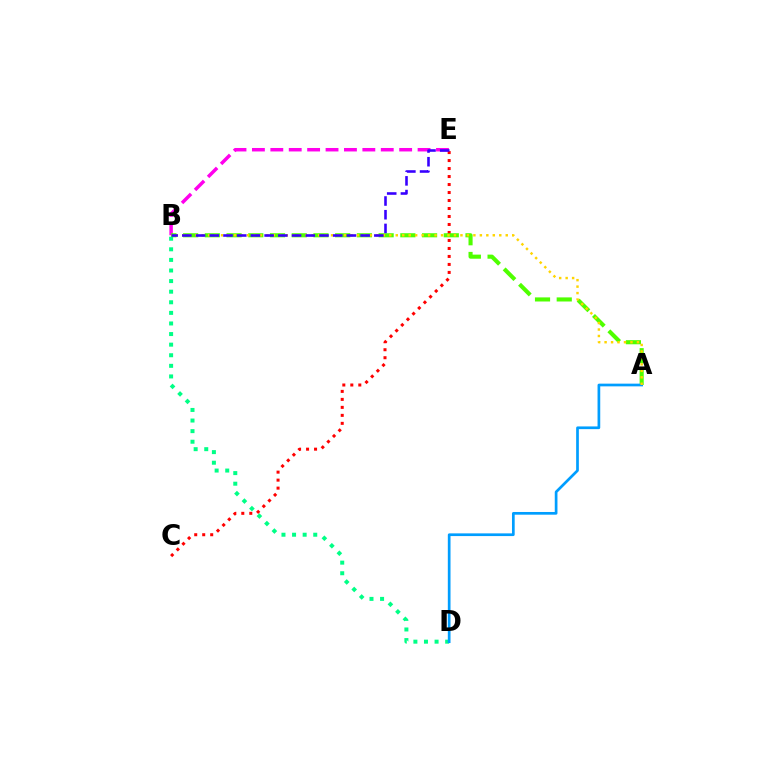{('B', 'E'): [{'color': '#ff00ed', 'line_style': 'dashed', 'thickness': 2.5}, {'color': '#3700ff', 'line_style': 'dashed', 'thickness': 1.86}], ('C', 'E'): [{'color': '#ff0000', 'line_style': 'dotted', 'thickness': 2.17}], ('A', 'B'): [{'color': '#4fff00', 'line_style': 'dashed', 'thickness': 2.95}, {'color': '#ffd500', 'line_style': 'dotted', 'thickness': 1.76}], ('B', 'D'): [{'color': '#00ff86', 'line_style': 'dotted', 'thickness': 2.88}], ('A', 'D'): [{'color': '#009eff', 'line_style': 'solid', 'thickness': 1.94}]}